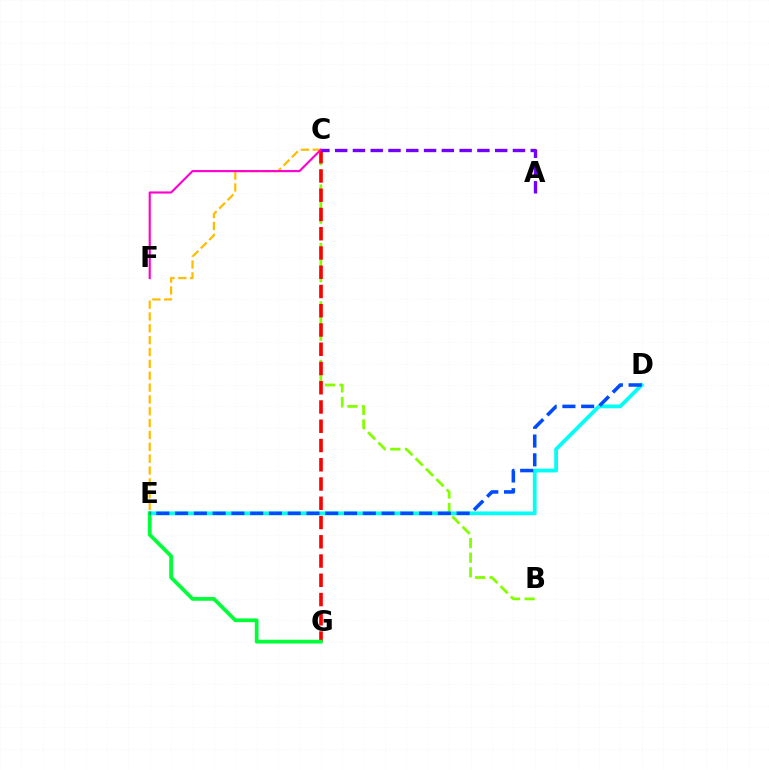{('B', 'C'): [{'color': '#84ff00', 'line_style': 'dashed', 'thickness': 1.99}], ('C', 'E'): [{'color': '#ffbd00', 'line_style': 'dashed', 'thickness': 1.61}], ('C', 'G'): [{'color': '#ff0000', 'line_style': 'dashed', 'thickness': 2.62}], ('D', 'E'): [{'color': '#00fff6', 'line_style': 'solid', 'thickness': 2.72}, {'color': '#004bff', 'line_style': 'dashed', 'thickness': 2.55}], ('C', 'F'): [{'color': '#ff00cf', 'line_style': 'solid', 'thickness': 1.54}], ('E', 'G'): [{'color': '#00ff39', 'line_style': 'solid', 'thickness': 2.7}], ('A', 'C'): [{'color': '#7200ff', 'line_style': 'dashed', 'thickness': 2.42}]}